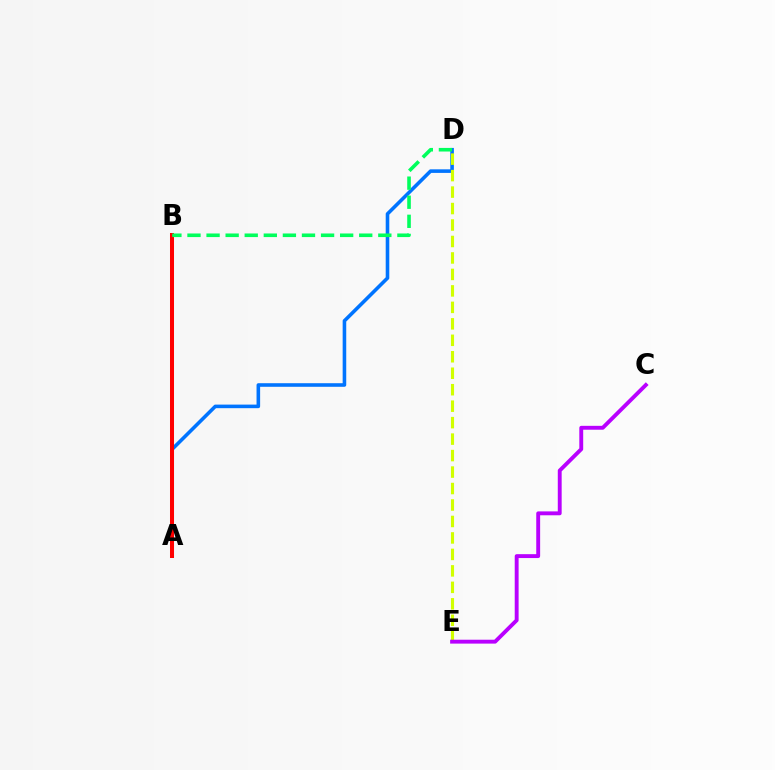{('A', 'D'): [{'color': '#0074ff', 'line_style': 'solid', 'thickness': 2.58}], ('D', 'E'): [{'color': '#d1ff00', 'line_style': 'dashed', 'thickness': 2.24}], ('A', 'B'): [{'color': '#ff0000', 'line_style': 'solid', 'thickness': 2.89}], ('C', 'E'): [{'color': '#b900ff', 'line_style': 'solid', 'thickness': 2.8}], ('B', 'D'): [{'color': '#00ff5c', 'line_style': 'dashed', 'thickness': 2.59}]}